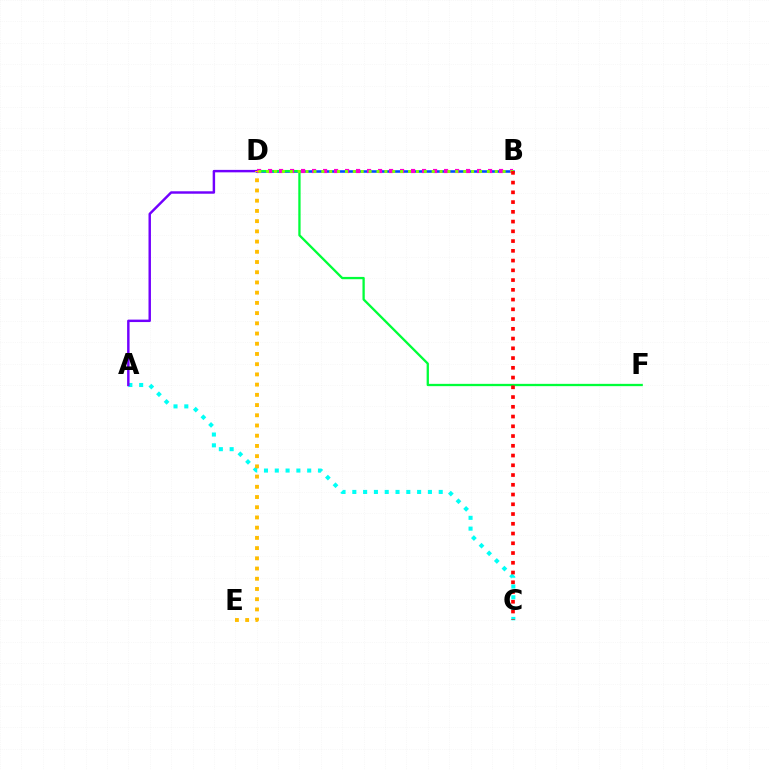{('B', 'D'): [{'color': '#004bff', 'line_style': 'solid', 'thickness': 1.84}, {'color': '#ff00cf', 'line_style': 'dotted', 'thickness': 2.99}, {'color': '#84ff00', 'line_style': 'dotted', 'thickness': 2.14}], ('D', 'F'): [{'color': '#00ff39', 'line_style': 'solid', 'thickness': 1.66}], ('A', 'C'): [{'color': '#00fff6', 'line_style': 'dotted', 'thickness': 2.93}], ('A', 'D'): [{'color': '#7200ff', 'line_style': 'solid', 'thickness': 1.76}], ('B', 'C'): [{'color': '#ff0000', 'line_style': 'dotted', 'thickness': 2.65}], ('D', 'E'): [{'color': '#ffbd00', 'line_style': 'dotted', 'thickness': 2.78}]}